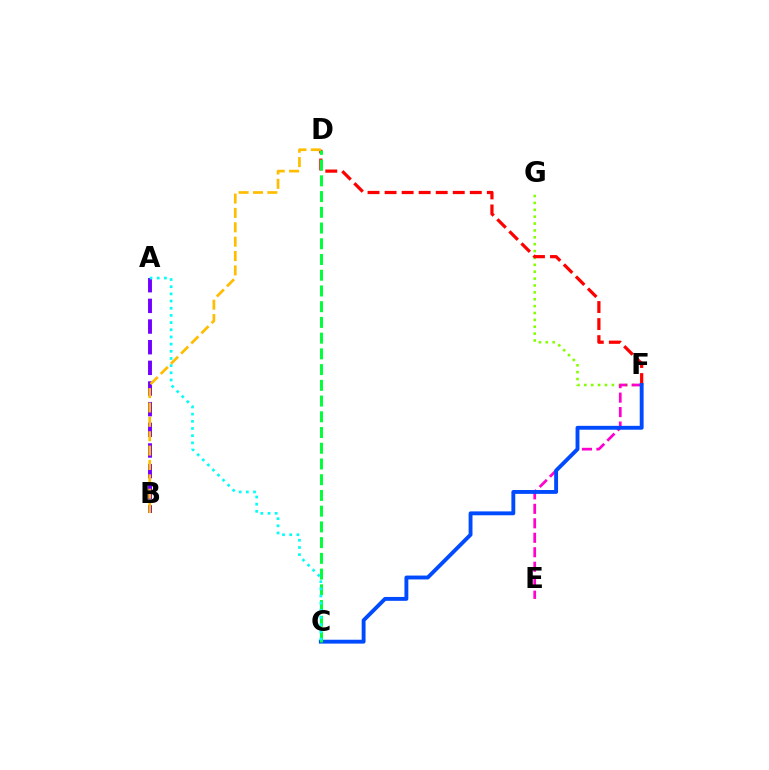{('F', 'G'): [{'color': '#84ff00', 'line_style': 'dotted', 'thickness': 1.87}], ('E', 'F'): [{'color': '#ff00cf', 'line_style': 'dashed', 'thickness': 1.97}], ('D', 'F'): [{'color': '#ff0000', 'line_style': 'dashed', 'thickness': 2.32}], ('C', 'F'): [{'color': '#004bff', 'line_style': 'solid', 'thickness': 2.79}], ('C', 'D'): [{'color': '#00ff39', 'line_style': 'dashed', 'thickness': 2.14}], ('A', 'B'): [{'color': '#7200ff', 'line_style': 'dashed', 'thickness': 2.81}], ('A', 'C'): [{'color': '#00fff6', 'line_style': 'dotted', 'thickness': 1.95}], ('B', 'D'): [{'color': '#ffbd00', 'line_style': 'dashed', 'thickness': 1.95}]}